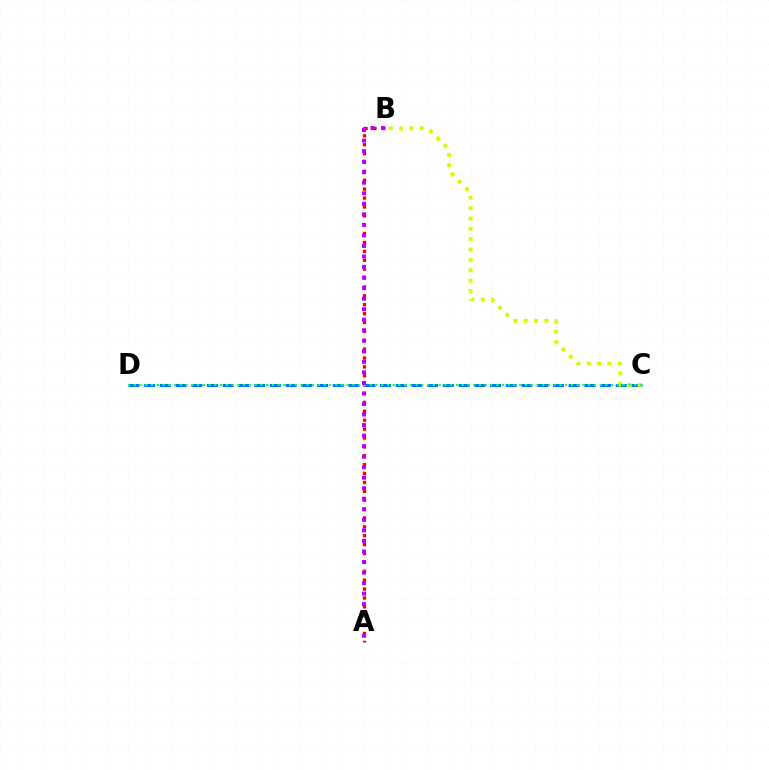{('C', 'D'): [{'color': '#0074ff', 'line_style': 'dashed', 'thickness': 2.14}, {'color': '#00ff5c', 'line_style': 'dotted', 'thickness': 1.56}], ('B', 'C'): [{'color': '#d1ff00', 'line_style': 'dotted', 'thickness': 2.81}], ('A', 'B'): [{'color': '#ff0000', 'line_style': 'dotted', 'thickness': 2.41}, {'color': '#b900ff', 'line_style': 'dotted', 'thickness': 2.86}]}